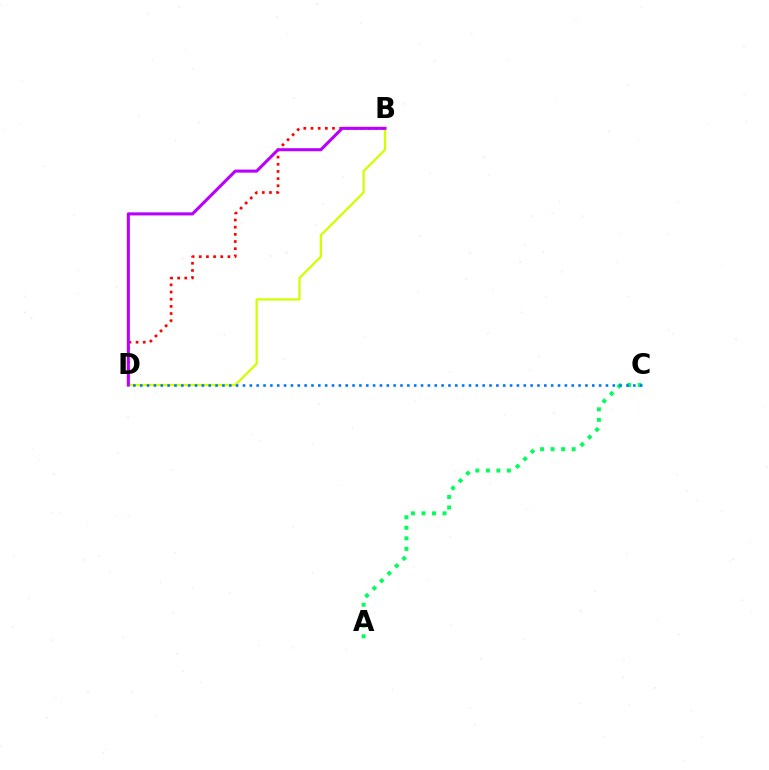{('B', 'D'): [{'color': '#ff0000', 'line_style': 'dotted', 'thickness': 1.95}, {'color': '#d1ff00', 'line_style': 'solid', 'thickness': 1.62}, {'color': '#b900ff', 'line_style': 'solid', 'thickness': 2.21}], ('A', 'C'): [{'color': '#00ff5c', 'line_style': 'dotted', 'thickness': 2.86}], ('C', 'D'): [{'color': '#0074ff', 'line_style': 'dotted', 'thickness': 1.86}]}